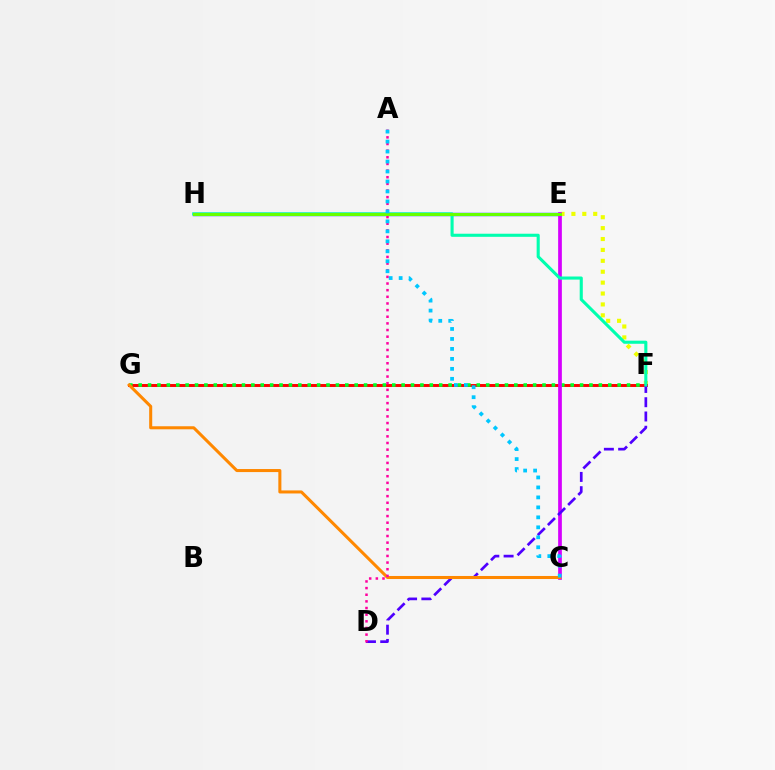{('E', 'H'): [{'color': '#003fff', 'line_style': 'solid', 'thickness': 2.43}, {'color': '#66ff00', 'line_style': 'solid', 'thickness': 2.17}], ('E', 'F'): [{'color': '#eeff00', 'line_style': 'dotted', 'thickness': 2.96}], ('F', 'G'): [{'color': '#ff0000', 'line_style': 'solid', 'thickness': 2.12}, {'color': '#00ff27', 'line_style': 'dotted', 'thickness': 2.55}], ('C', 'E'): [{'color': '#d600ff', 'line_style': 'solid', 'thickness': 2.67}], ('D', 'F'): [{'color': '#4f00ff', 'line_style': 'dashed', 'thickness': 1.94}], ('C', 'G'): [{'color': '#ff8800', 'line_style': 'solid', 'thickness': 2.19}], ('A', 'D'): [{'color': '#ff00a0', 'line_style': 'dotted', 'thickness': 1.81}], ('F', 'H'): [{'color': '#00ffaf', 'line_style': 'solid', 'thickness': 2.23}], ('A', 'C'): [{'color': '#00c7ff', 'line_style': 'dotted', 'thickness': 2.71}]}